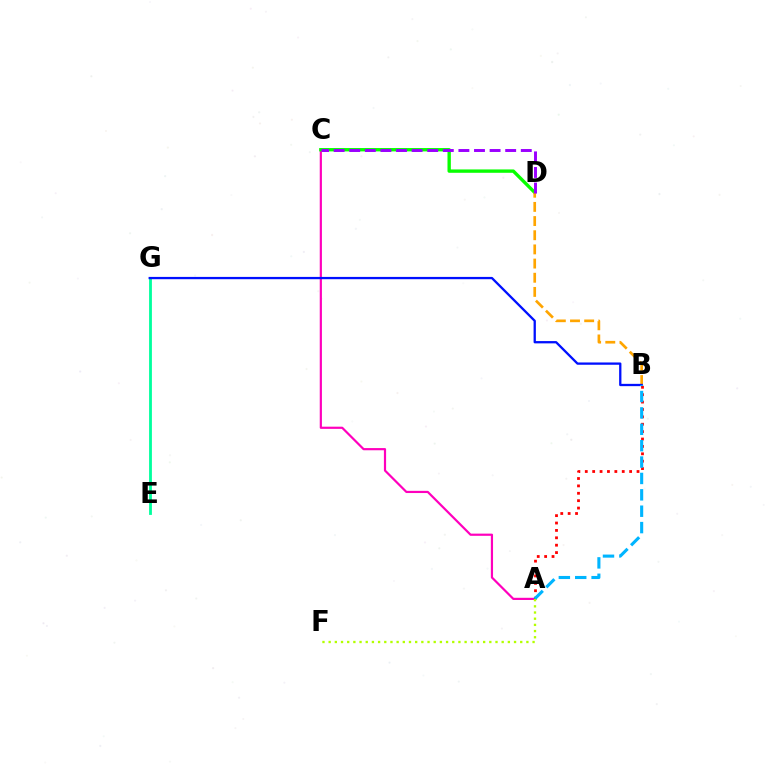{('A', 'C'): [{'color': '#ff00bd', 'line_style': 'solid', 'thickness': 1.58}], ('A', 'B'): [{'color': '#ff0000', 'line_style': 'dotted', 'thickness': 2.01}, {'color': '#00b5ff', 'line_style': 'dashed', 'thickness': 2.23}], ('C', 'D'): [{'color': '#08ff00', 'line_style': 'solid', 'thickness': 2.42}, {'color': '#9b00ff', 'line_style': 'dashed', 'thickness': 2.12}], ('B', 'D'): [{'color': '#ffa500', 'line_style': 'dashed', 'thickness': 1.92}], ('E', 'G'): [{'color': '#00ff9d', 'line_style': 'solid', 'thickness': 2.02}], ('B', 'G'): [{'color': '#0010ff', 'line_style': 'solid', 'thickness': 1.65}], ('A', 'F'): [{'color': '#b3ff00', 'line_style': 'dotted', 'thickness': 1.68}]}